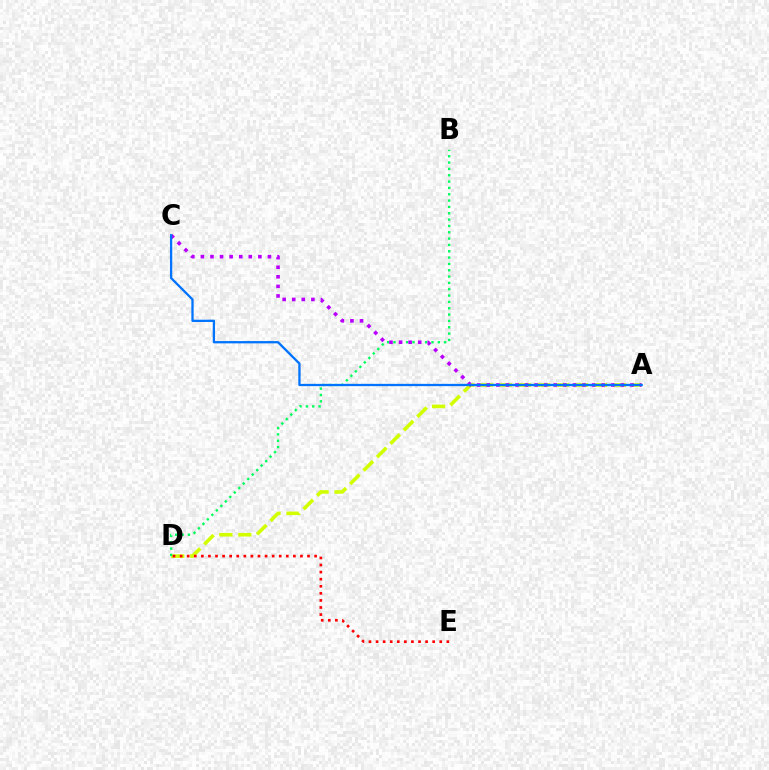{('A', 'D'): [{'color': '#d1ff00', 'line_style': 'dashed', 'thickness': 2.58}], ('B', 'D'): [{'color': '#00ff5c', 'line_style': 'dotted', 'thickness': 1.72}], ('D', 'E'): [{'color': '#ff0000', 'line_style': 'dotted', 'thickness': 1.92}], ('A', 'C'): [{'color': '#b900ff', 'line_style': 'dotted', 'thickness': 2.6}, {'color': '#0074ff', 'line_style': 'solid', 'thickness': 1.65}]}